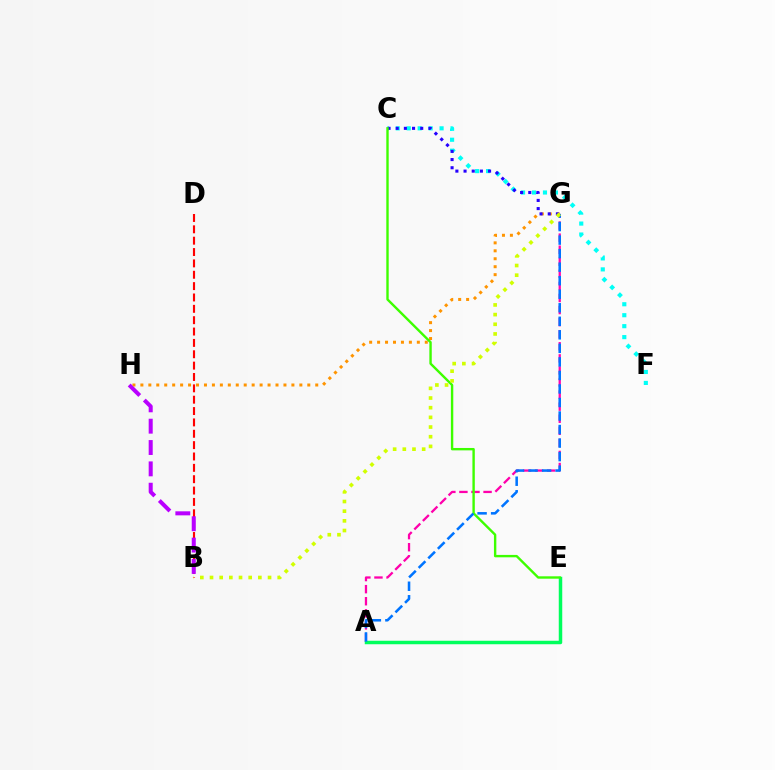{('C', 'F'): [{'color': '#00fff6', 'line_style': 'dotted', 'thickness': 2.98}], ('A', 'G'): [{'color': '#ff00ac', 'line_style': 'dashed', 'thickness': 1.64}, {'color': '#0074ff', 'line_style': 'dashed', 'thickness': 1.84}], ('A', 'E'): [{'color': '#00ff5c', 'line_style': 'solid', 'thickness': 2.51}], ('G', 'H'): [{'color': '#ff9400', 'line_style': 'dotted', 'thickness': 2.16}], ('C', 'G'): [{'color': '#2500ff', 'line_style': 'dotted', 'thickness': 2.22}], ('B', 'D'): [{'color': '#ff0000', 'line_style': 'dashed', 'thickness': 1.54}], ('C', 'E'): [{'color': '#3dff00', 'line_style': 'solid', 'thickness': 1.72}], ('B', 'G'): [{'color': '#d1ff00', 'line_style': 'dotted', 'thickness': 2.63}], ('B', 'H'): [{'color': '#b900ff', 'line_style': 'dashed', 'thickness': 2.9}]}